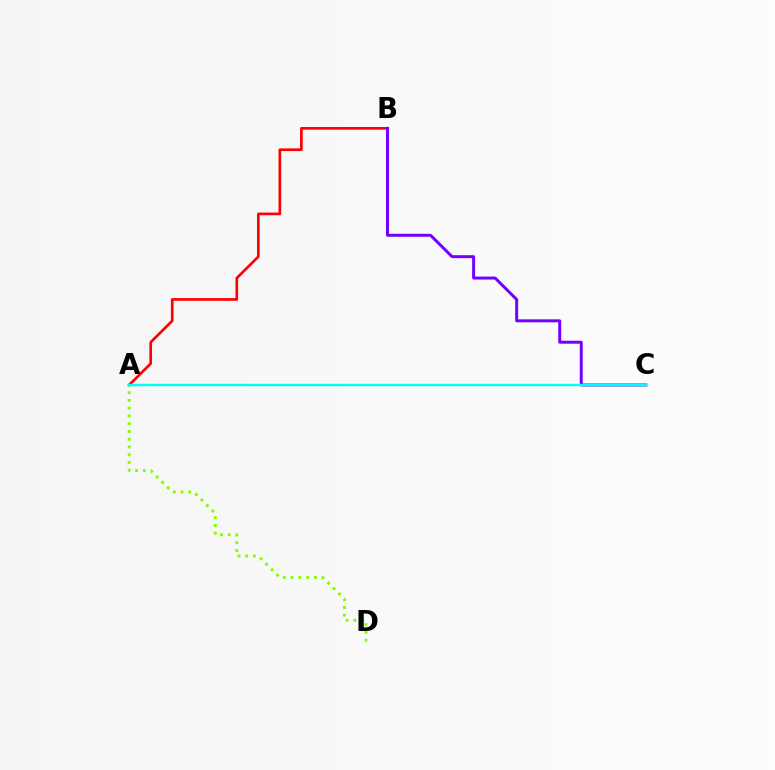{('A', 'B'): [{'color': '#ff0000', 'line_style': 'solid', 'thickness': 1.93}], ('A', 'D'): [{'color': '#84ff00', 'line_style': 'dotted', 'thickness': 2.11}], ('B', 'C'): [{'color': '#7200ff', 'line_style': 'solid', 'thickness': 2.14}], ('A', 'C'): [{'color': '#00fff6', 'line_style': 'solid', 'thickness': 1.76}]}